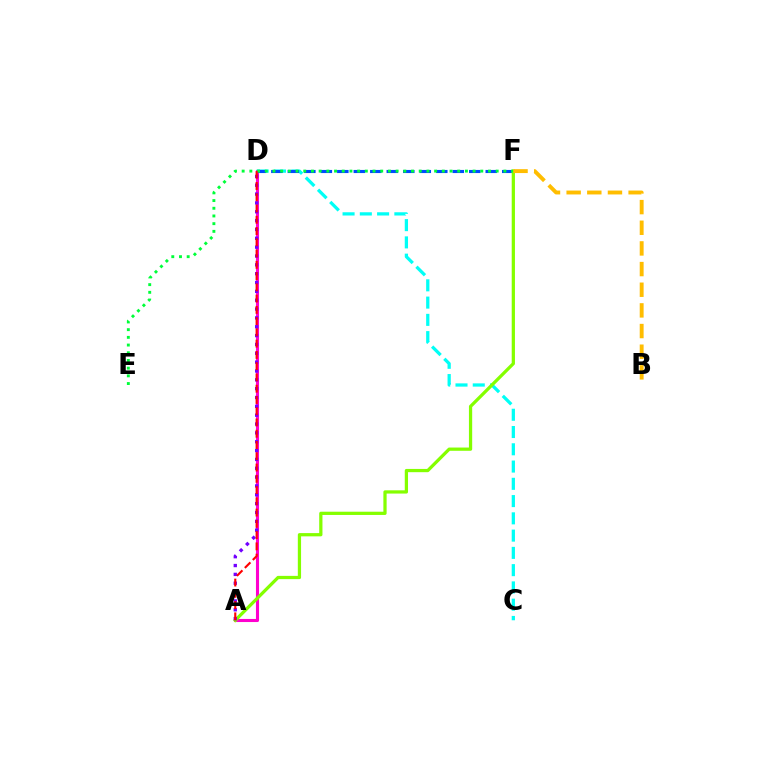{('A', 'D'): [{'color': '#ff00cf', 'line_style': 'solid', 'thickness': 2.22}, {'color': '#7200ff', 'line_style': 'dotted', 'thickness': 2.4}, {'color': '#ff0000', 'line_style': 'dashed', 'thickness': 1.53}], ('C', 'D'): [{'color': '#00fff6', 'line_style': 'dashed', 'thickness': 2.35}], ('D', 'F'): [{'color': '#004bff', 'line_style': 'dashed', 'thickness': 2.24}], ('A', 'F'): [{'color': '#84ff00', 'line_style': 'solid', 'thickness': 2.34}], ('E', 'F'): [{'color': '#00ff39', 'line_style': 'dotted', 'thickness': 2.09}], ('B', 'F'): [{'color': '#ffbd00', 'line_style': 'dashed', 'thickness': 2.81}]}